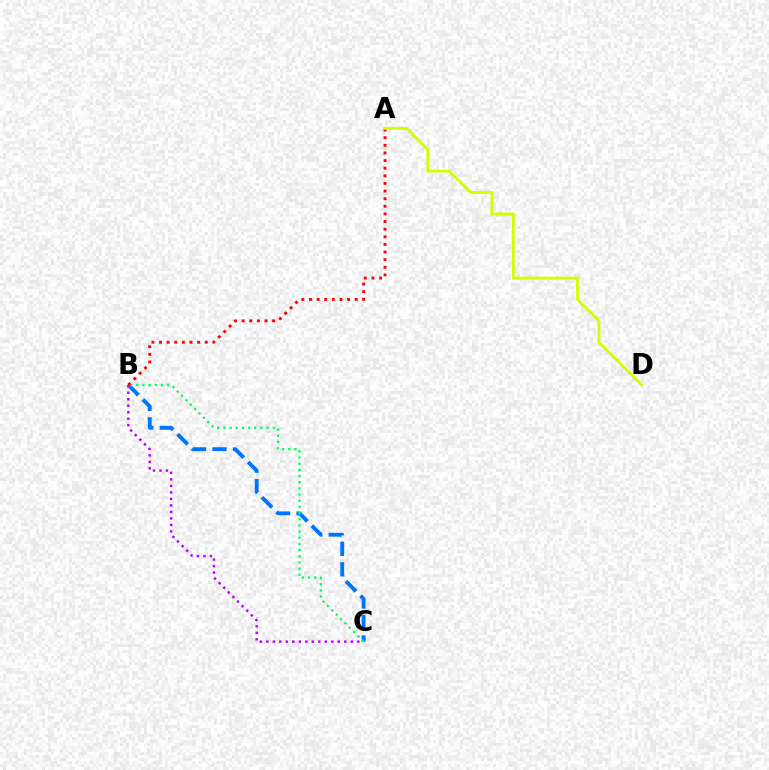{('B', 'C'): [{'color': '#0074ff', 'line_style': 'dashed', 'thickness': 2.79}, {'color': '#00ff5c', 'line_style': 'dotted', 'thickness': 1.68}, {'color': '#b900ff', 'line_style': 'dotted', 'thickness': 1.77}], ('A', 'B'): [{'color': '#ff0000', 'line_style': 'dotted', 'thickness': 2.07}], ('A', 'D'): [{'color': '#d1ff00', 'line_style': 'solid', 'thickness': 2.03}]}